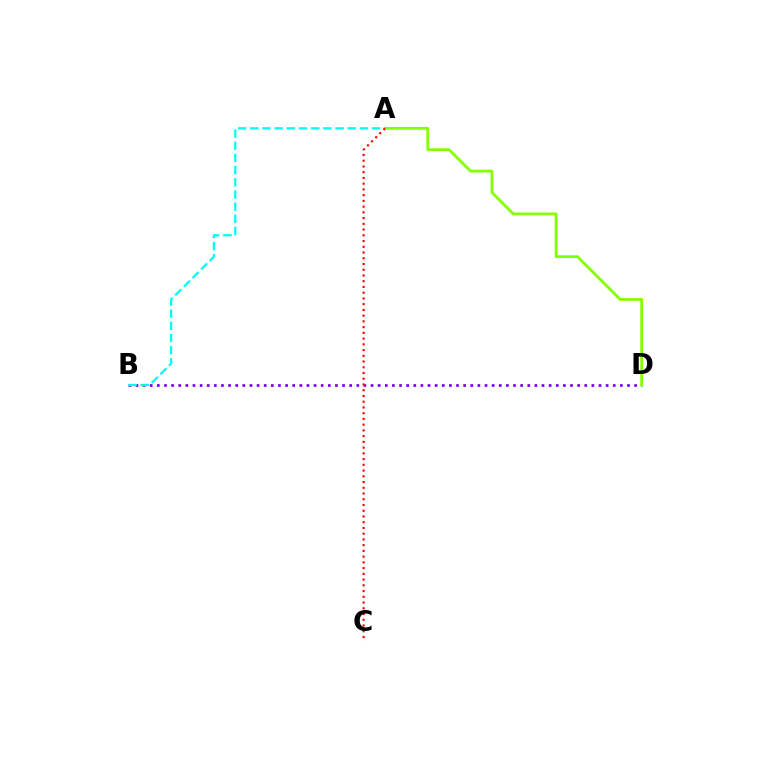{('B', 'D'): [{'color': '#7200ff', 'line_style': 'dotted', 'thickness': 1.94}], ('A', 'D'): [{'color': '#84ff00', 'line_style': 'solid', 'thickness': 1.99}], ('A', 'B'): [{'color': '#00fff6', 'line_style': 'dashed', 'thickness': 1.65}], ('A', 'C'): [{'color': '#ff0000', 'line_style': 'dotted', 'thickness': 1.56}]}